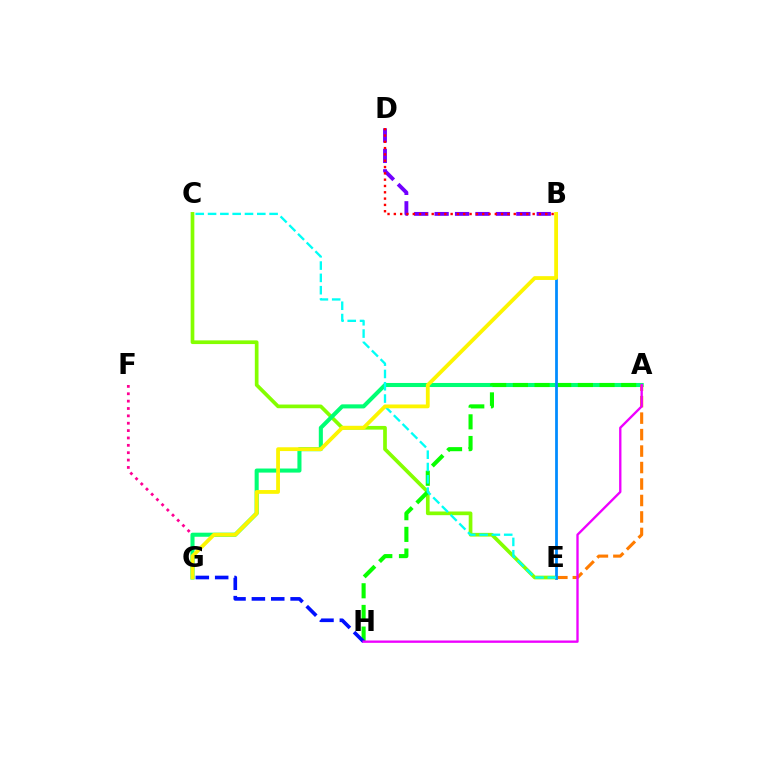{('F', 'G'): [{'color': '#ff0094', 'line_style': 'dotted', 'thickness': 2.0}], ('B', 'D'): [{'color': '#7200ff', 'line_style': 'dashed', 'thickness': 2.77}, {'color': '#ff0000', 'line_style': 'dotted', 'thickness': 1.71}], ('C', 'E'): [{'color': '#84ff00', 'line_style': 'solid', 'thickness': 2.66}, {'color': '#00fff6', 'line_style': 'dashed', 'thickness': 1.67}], ('A', 'G'): [{'color': '#00ff74', 'line_style': 'solid', 'thickness': 2.93}], ('A', 'H'): [{'color': '#08ff00', 'line_style': 'dashed', 'thickness': 2.94}, {'color': '#ee00ff', 'line_style': 'solid', 'thickness': 1.68}], ('G', 'H'): [{'color': '#0010ff', 'line_style': 'dashed', 'thickness': 2.63}], ('A', 'E'): [{'color': '#ff7c00', 'line_style': 'dashed', 'thickness': 2.24}], ('B', 'E'): [{'color': '#008cff', 'line_style': 'solid', 'thickness': 1.99}], ('B', 'G'): [{'color': '#fcf500', 'line_style': 'solid', 'thickness': 2.73}]}